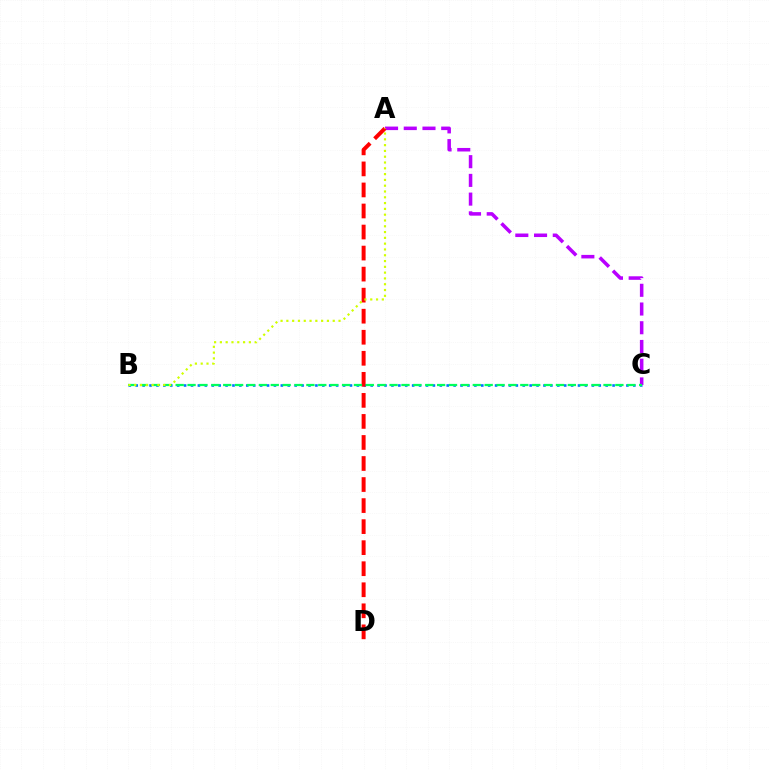{('B', 'C'): [{'color': '#0074ff', 'line_style': 'dotted', 'thickness': 1.88}, {'color': '#00ff5c', 'line_style': 'dashed', 'thickness': 1.61}], ('A', 'C'): [{'color': '#b900ff', 'line_style': 'dashed', 'thickness': 2.54}], ('A', 'D'): [{'color': '#ff0000', 'line_style': 'dashed', 'thickness': 2.86}], ('A', 'B'): [{'color': '#d1ff00', 'line_style': 'dotted', 'thickness': 1.57}]}